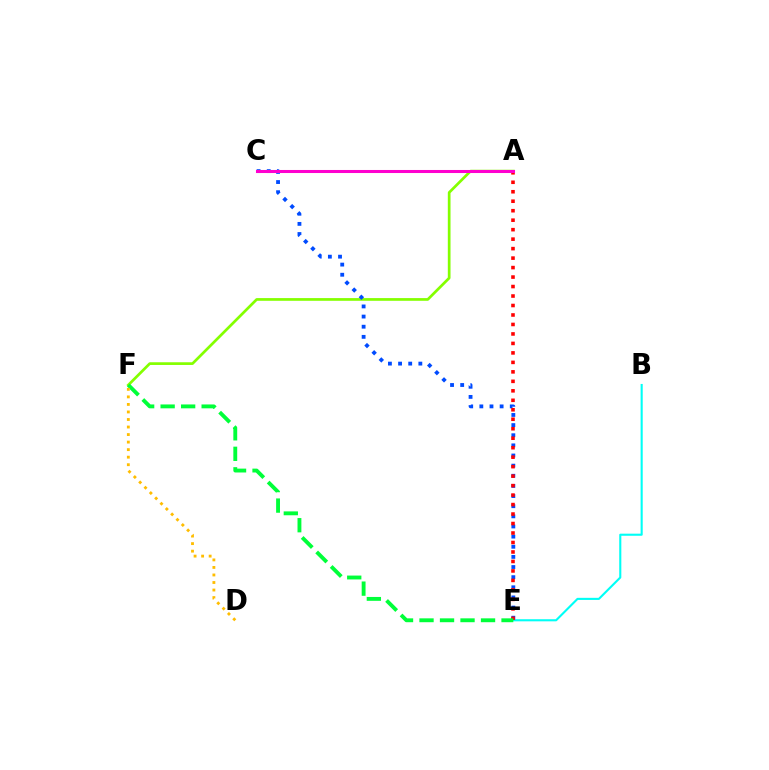{('B', 'E'): [{'color': '#00fff6', 'line_style': 'solid', 'thickness': 1.52}], ('A', 'F'): [{'color': '#84ff00', 'line_style': 'solid', 'thickness': 1.95}], ('A', 'C'): [{'color': '#7200ff', 'line_style': 'dashed', 'thickness': 1.83}, {'color': '#ff00cf', 'line_style': 'solid', 'thickness': 2.19}], ('C', 'E'): [{'color': '#004bff', 'line_style': 'dotted', 'thickness': 2.75}], ('A', 'E'): [{'color': '#ff0000', 'line_style': 'dotted', 'thickness': 2.58}], ('E', 'F'): [{'color': '#00ff39', 'line_style': 'dashed', 'thickness': 2.79}], ('D', 'F'): [{'color': '#ffbd00', 'line_style': 'dotted', 'thickness': 2.05}]}